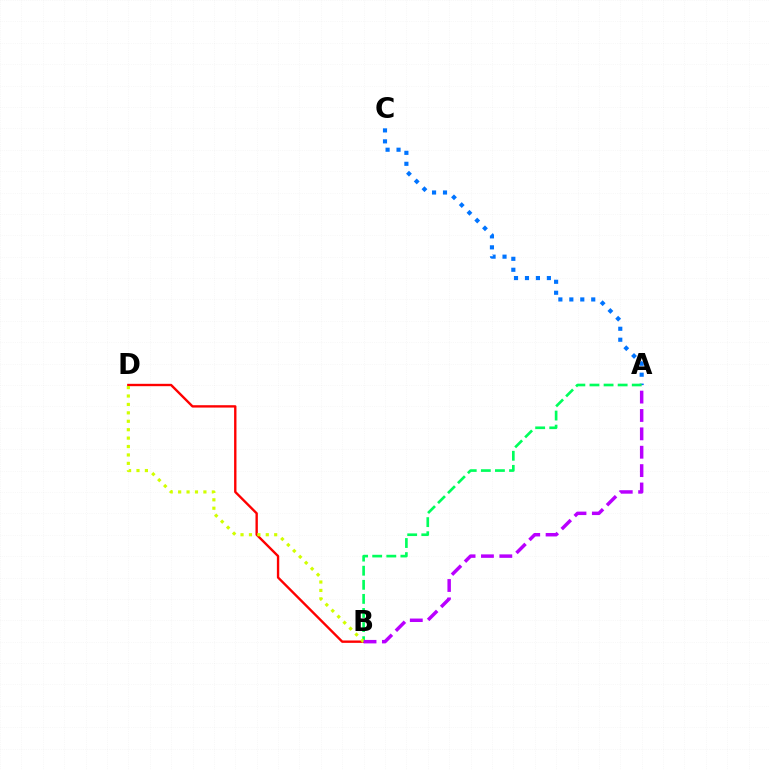{('A', 'C'): [{'color': '#0074ff', 'line_style': 'dotted', 'thickness': 2.98}], ('B', 'D'): [{'color': '#ff0000', 'line_style': 'solid', 'thickness': 1.71}, {'color': '#d1ff00', 'line_style': 'dotted', 'thickness': 2.29}], ('A', 'B'): [{'color': '#00ff5c', 'line_style': 'dashed', 'thickness': 1.91}, {'color': '#b900ff', 'line_style': 'dashed', 'thickness': 2.5}]}